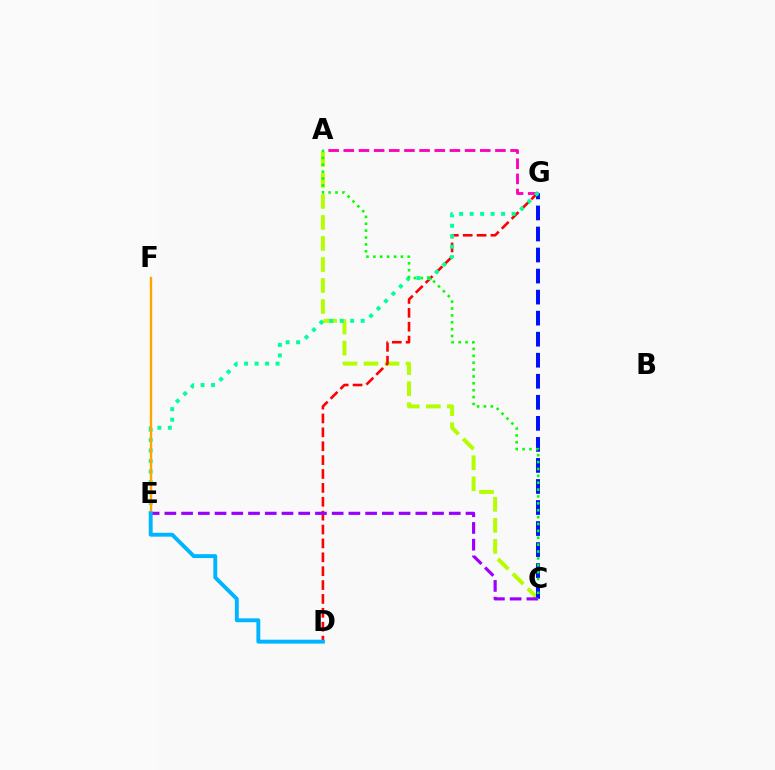{('A', 'C'): [{'color': '#b3ff00', 'line_style': 'dashed', 'thickness': 2.86}, {'color': '#08ff00', 'line_style': 'dotted', 'thickness': 1.87}], ('C', 'G'): [{'color': '#0010ff', 'line_style': 'dashed', 'thickness': 2.86}], ('D', 'G'): [{'color': '#ff0000', 'line_style': 'dashed', 'thickness': 1.89}], ('A', 'G'): [{'color': '#ff00bd', 'line_style': 'dashed', 'thickness': 2.06}], ('E', 'G'): [{'color': '#00ff9d', 'line_style': 'dotted', 'thickness': 2.85}], ('C', 'E'): [{'color': '#9b00ff', 'line_style': 'dashed', 'thickness': 2.27}], ('E', 'F'): [{'color': '#ffa500', 'line_style': 'solid', 'thickness': 1.73}], ('D', 'E'): [{'color': '#00b5ff', 'line_style': 'solid', 'thickness': 2.8}]}